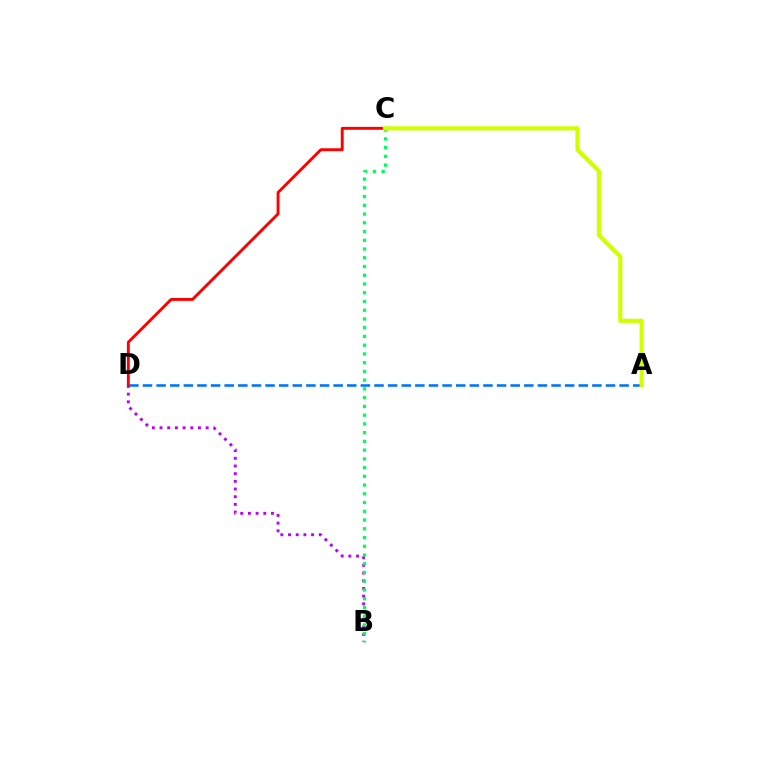{('A', 'D'): [{'color': '#0074ff', 'line_style': 'dashed', 'thickness': 1.85}], ('B', 'D'): [{'color': '#b900ff', 'line_style': 'dotted', 'thickness': 2.09}], ('B', 'C'): [{'color': '#00ff5c', 'line_style': 'dotted', 'thickness': 2.38}], ('C', 'D'): [{'color': '#ff0000', 'line_style': 'solid', 'thickness': 2.08}], ('A', 'C'): [{'color': '#d1ff00', 'line_style': 'solid', 'thickness': 2.99}]}